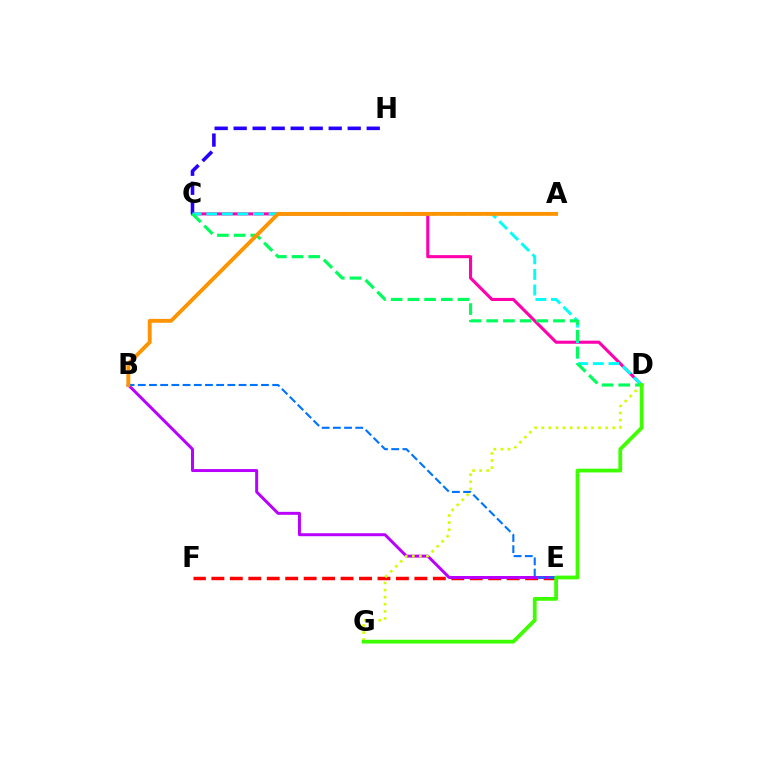{('E', 'F'): [{'color': '#ff0000', 'line_style': 'dashed', 'thickness': 2.51}], ('C', 'D'): [{'color': '#ff00ac', 'line_style': 'solid', 'thickness': 2.22}, {'color': '#00fff6', 'line_style': 'dashed', 'thickness': 2.12}, {'color': '#00ff5c', 'line_style': 'dashed', 'thickness': 2.27}], ('B', 'E'): [{'color': '#b900ff', 'line_style': 'solid', 'thickness': 2.14}, {'color': '#0074ff', 'line_style': 'dashed', 'thickness': 1.52}], ('C', 'H'): [{'color': '#2500ff', 'line_style': 'dashed', 'thickness': 2.58}], ('A', 'B'): [{'color': '#ff9400', 'line_style': 'solid', 'thickness': 2.8}], ('D', 'G'): [{'color': '#d1ff00', 'line_style': 'dotted', 'thickness': 1.93}, {'color': '#3dff00', 'line_style': 'solid', 'thickness': 2.72}]}